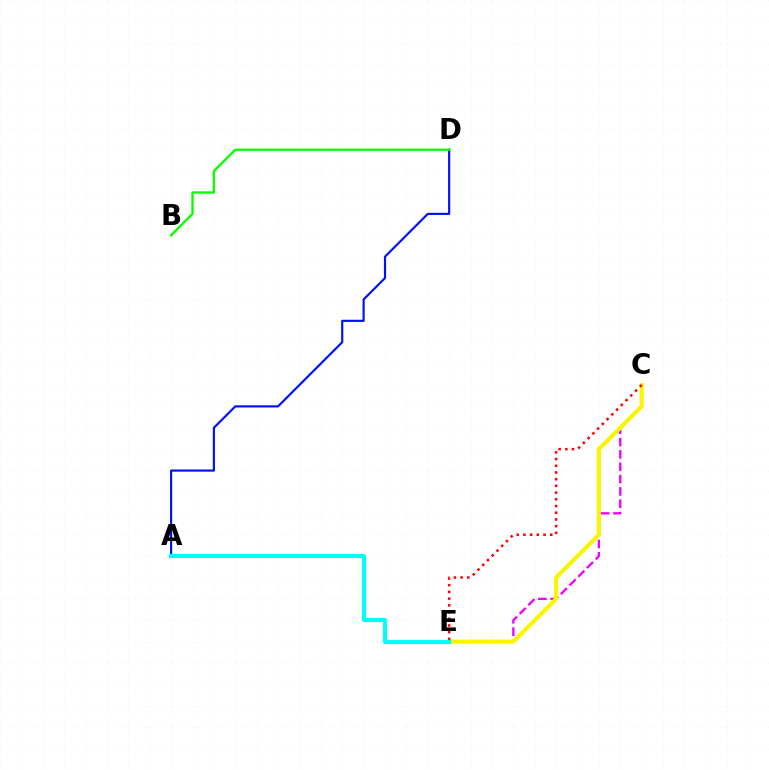{('A', 'D'): [{'color': '#0010ff', 'line_style': 'solid', 'thickness': 1.56}], ('B', 'D'): [{'color': '#08ff00', 'line_style': 'solid', 'thickness': 1.68}], ('C', 'E'): [{'color': '#ee00ff', 'line_style': 'dashed', 'thickness': 1.68}, {'color': '#fcf500', 'line_style': 'solid', 'thickness': 2.97}, {'color': '#ff0000', 'line_style': 'dotted', 'thickness': 1.82}], ('A', 'E'): [{'color': '#00fff6', 'line_style': 'solid', 'thickness': 2.98}]}